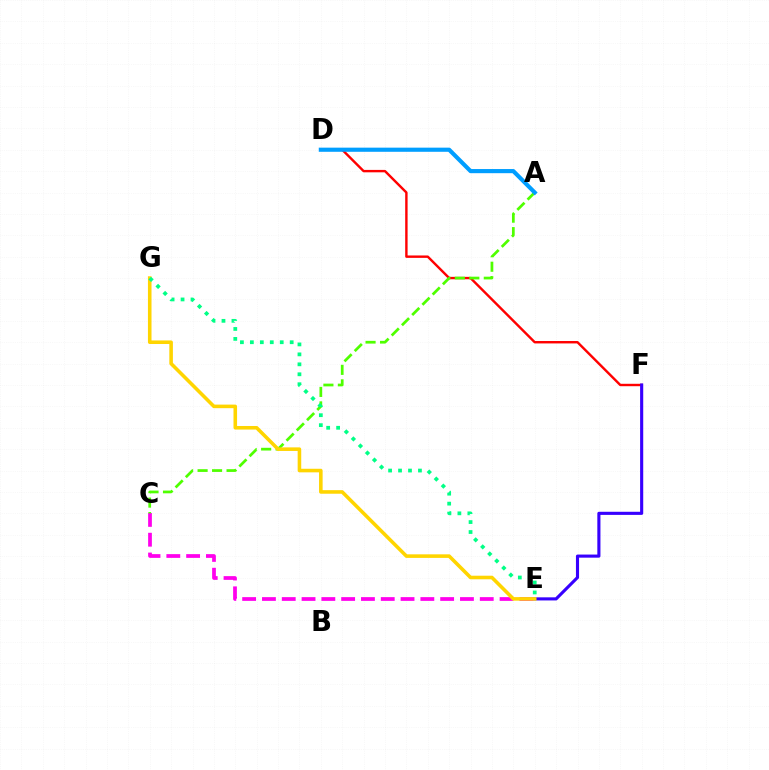{('C', 'E'): [{'color': '#ff00ed', 'line_style': 'dashed', 'thickness': 2.69}], ('D', 'F'): [{'color': '#ff0000', 'line_style': 'solid', 'thickness': 1.74}], ('A', 'C'): [{'color': '#4fff00', 'line_style': 'dashed', 'thickness': 1.97}], ('E', 'F'): [{'color': '#3700ff', 'line_style': 'solid', 'thickness': 2.24}], ('A', 'D'): [{'color': '#009eff', 'line_style': 'solid', 'thickness': 2.98}], ('E', 'G'): [{'color': '#ffd500', 'line_style': 'solid', 'thickness': 2.57}, {'color': '#00ff86', 'line_style': 'dotted', 'thickness': 2.7}]}